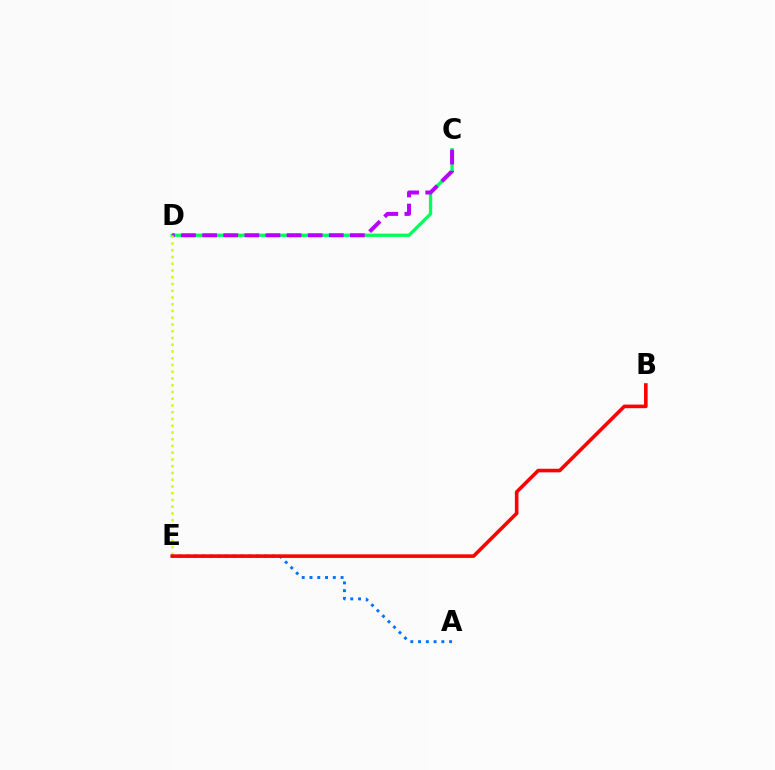{('C', 'D'): [{'color': '#00ff5c', 'line_style': 'solid', 'thickness': 2.39}, {'color': '#b900ff', 'line_style': 'dashed', 'thickness': 2.87}], ('D', 'E'): [{'color': '#d1ff00', 'line_style': 'dotted', 'thickness': 1.83}], ('A', 'E'): [{'color': '#0074ff', 'line_style': 'dotted', 'thickness': 2.11}], ('B', 'E'): [{'color': '#ff0000', 'line_style': 'solid', 'thickness': 2.59}]}